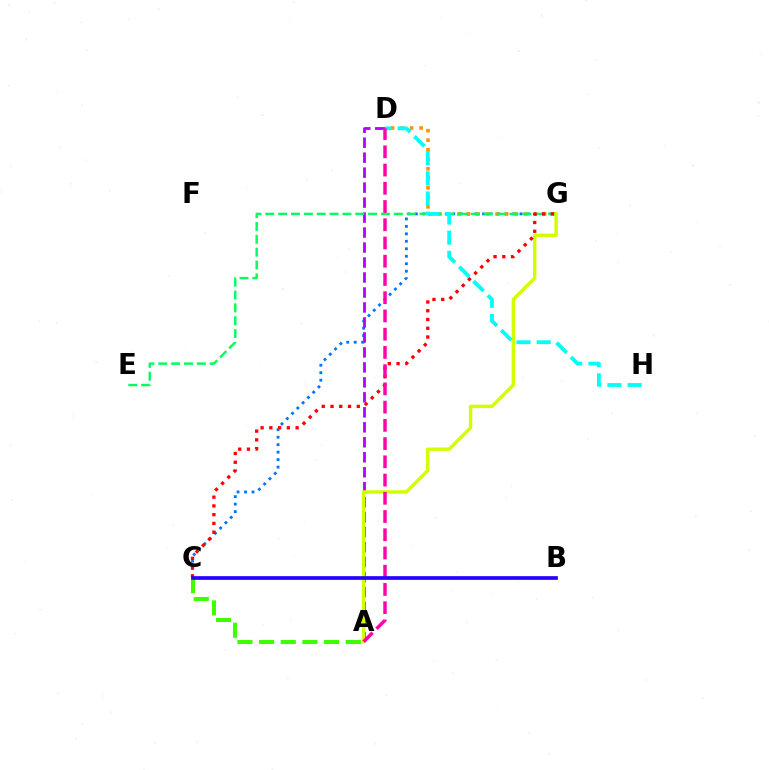{('C', 'G'): [{'color': '#0074ff', 'line_style': 'dotted', 'thickness': 2.03}, {'color': '#ff0000', 'line_style': 'dotted', 'thickness': 2.38}], ('D', 'G'): [{'color': '#ff9400', 'line_style': 'dotted', 'thickness': 2.59}], ('A', 'D'): [{'color': '#b900ff', 'line_style': 'dashed', 'thickness': 2.03}, {'color': '#ff00ac', 'line_style': 'dashed', 'thickness': 2.48}], ('E', 'G'): [{'color': '#00ff5c', 'line_style': 'dashed', 'thickness': 1.75}], ('A', 'G'): [{'color': '#d1ff00', 'line_style': 'solid', 'thickness': 2.47}], ('D', 'H'): [{'color': '#00fff6', 'line_style': 'dashed', 'thickness': 2.74}], ('A', 'C'): [{'color': '#3dff00', 'line_style': 'dashed', 'thickness': 2.94}], ('B', 'C'): [{'color': '#2500ff', 'line_style': 'solid', 'thickness': 2.65}]}